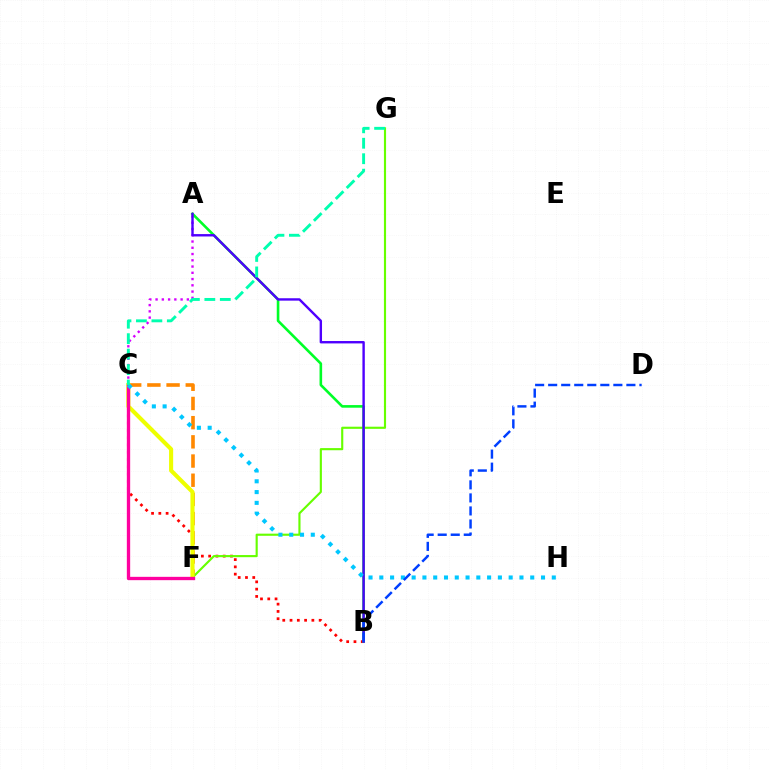{('C', 'F'): [{'color': '#ff8800', 'line_style': 'dashed', 'thickness': 2.61}, {'color': '#eeff00', 'line_style': 'solid', 'thickness': 2.95}, {'color': '#ff00a0', 'line_style': 'solid', 'thickness': 2.4}], ('B', 'C'): [{'color': '#ff0000', 'line_style': 'dotted', 'thickness': 1.98}], ('F', 'G'): [{'color': '#66ff00', 'line_style': 'solid', 'thickness': 1.54}], ('A', 'C'): [{'color': '#d600ff', 'line_style': 'dotted', 'thickness': 1.7}], ('A', 'B'): [{'color': '#00ff27', 'line_style': 'solid', 'thickness': 1.88}, {'color': '#4f00ff', 'line_style': 'solid', 'thickness': 1.72}], ('C', 'H'): [{'color': '#00c7ff', 'line_style': 'dotted', 'thickness': 2.93}], ('C', 'G'): [{'color': '#00ffaf', 'line_style': 'dashed', 'thickness': 2.1}], ('B', 'D'): [{'color': '#003fff', 'line_style': 'dashed', 'thickness': 1.77}]}